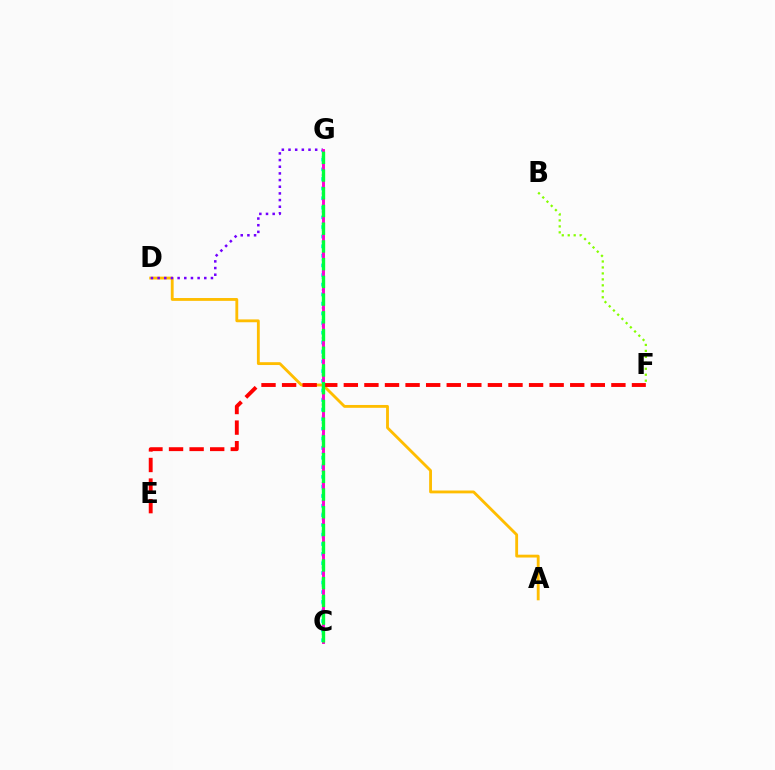{('C', 'G'): [{'color': '#004bff', 'line_style': 'dotted', 'thickness': 1.64}, {'color': '#00fff6', 'line_style': 'dotted', 'thickness': 2.61}, {'color': '#ff00cf', 'line_style': 'solid', 'thickness': 2.11}, {'color': '#00ff39', 'line_style': 'dashed', 'thickness': 2.41}], ('B', 'F'): [{'color': '#84ff00', 'line_style': 'dotted', 'thickness': 1.62}], ('A', 'D'): [{'color': '#ffbd00', 'line_style': 'solid', 'thickness': 2.04}], ('D', 'G'): [{'color': '#7200ff', 'line_style': 'dotted', 'thickness': 1.81}], ('E', 'F'): [{'color': '#ff0000', 'line_style': 'dashed', 'thickness': 2.8}]}